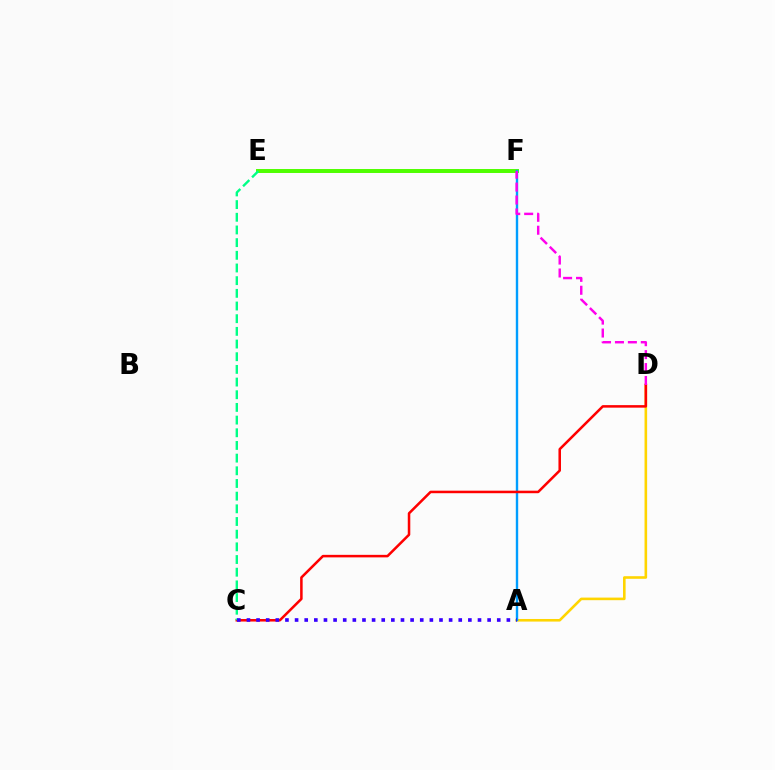{('E', 'F'): [{'color': '#4fff00', 'line_style': 'solid', 'thickness': 2.85}], ('A', 'D'): [{'color': '#ffd500', 'line_style': 'solid', 'thickness': 1.87}], ('A', 'F'): [{'color': '#009eff', 'line_style': 'solid', 'thickness': 1.72}], ('C', 'D'): [{'color': '#ff0000', 'line_style': 'solid', 'thickness': 1.82}], ('D', 'F'): [{'color': '#ff00ed', 'line_style': 'dashed', 'thickness': 1.76}], ('C', 'E'): [{'color': '#00ff86', 'line_style': 'dashed', 'thickness': 1.72}], ('A', 'C'): [{'color': '#3700ff', 'line_style': 'dotted', 'thickness': 2.62}]}